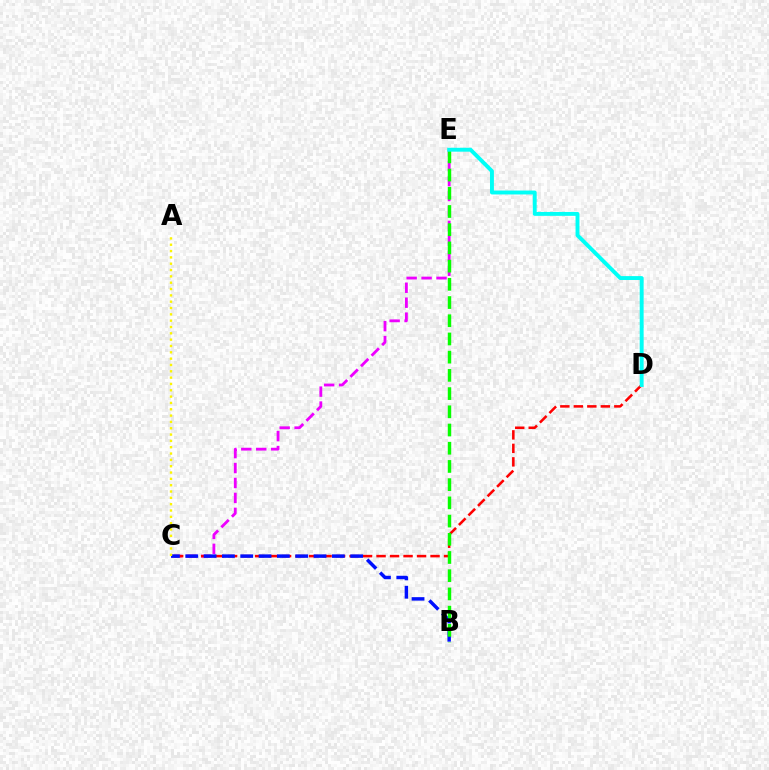{('C', 'E'): [{'color': '#ee00ff', 'line_style': 'dashed', 'thickness': 2.03}], ('C', 'D'): [{'color': '#ff0000', 'line_style': 'dashed', 'thickness': 1.83}], ('B', 'C'): [{'color': '#0010ff', 'line_style': 'dashed', 'thickness': 2.49}], ('B', 'E'): [{'color': '#08ff00', 'line_style': 'dashed', 'thickness': 2.47}], ('D', 'E'): [{'color': '#00fff6', 'line_style': 'solid', 'thickness': 2.81}], ('A', 'C'): [{'color': '#fcf500', 'line_style': 'dotted', 'thickness': 1.72}]}